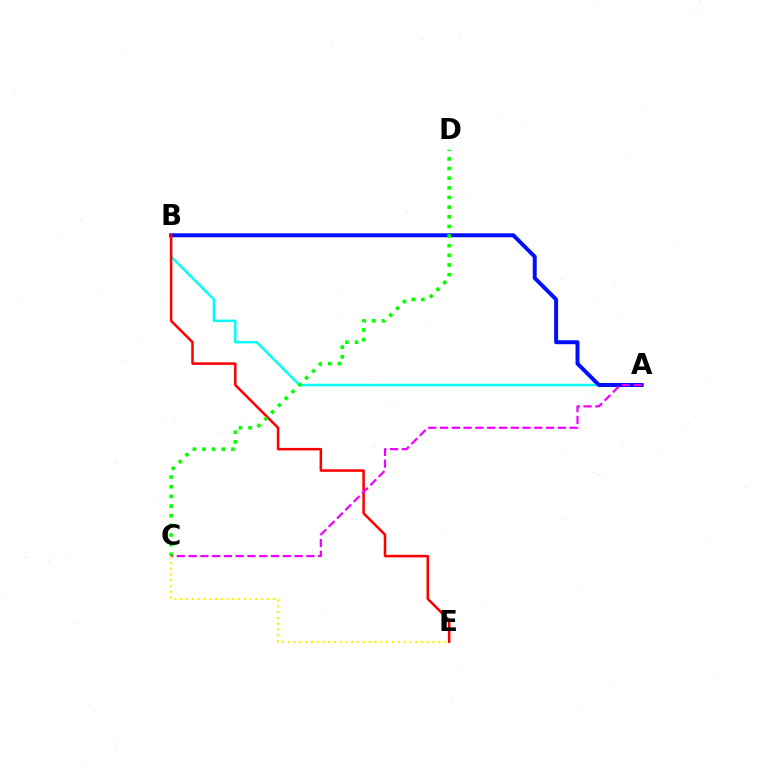{('A', 'B'): [{'color': '#00fff6', 'line_style': 'solid', 'thickness': 1.77}, {'color': '#0010ff', 'line_style': 'solid', 'thickness': 2.86}], ('B', 'E'): [{'color': '#ff0000', 'line_style': 'solid', 'thickness': 1.82}], ('C', 'D'): [{'color': '#08ff00', 'line_style': 'dotted', 'thickness': 2.62}], ('A', 'C'): [{'color': '#ee00ff', 'line_style': 'dashed', 'thickness': 1.6}], ('C', 'E'): [{'color': '#fcf500', 'line_style': 'dotted', 'thickness': 1.57}]}